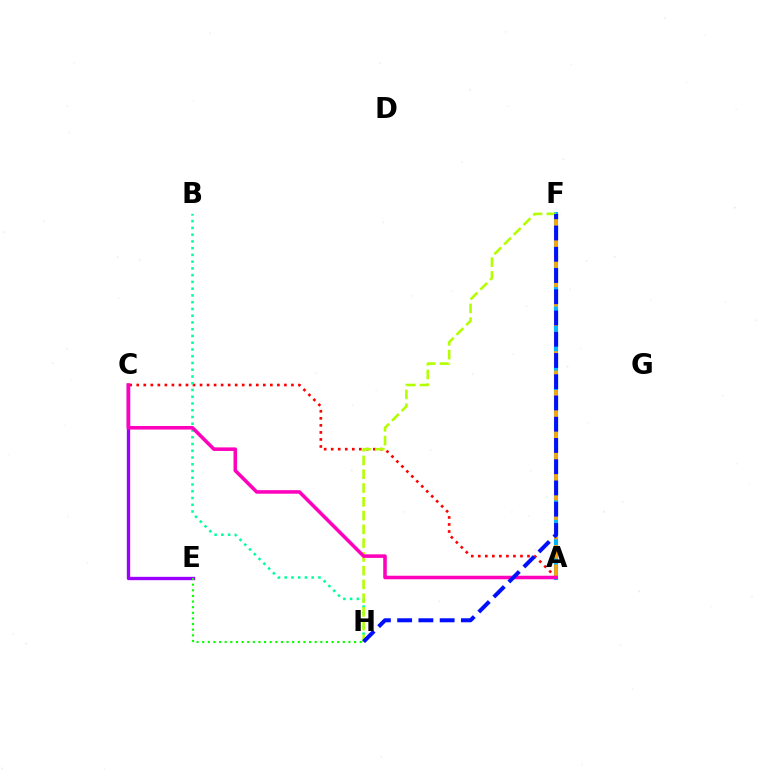{('A', 'F'): [{'color': '#00b5ff', 'line_style': 'solid', 'thickness': 2.94}, {'color': '#ffa500', 'line_style': 'dashed', 'thickness': 2.63}], ('A', 'C'): [{'color': '#ff0000', 'line_style': 'dotted', 'thickness': 1.91}, {'color': '#ff00bd', 'line_style': 'solid', 'thickness': 2.56}], ('C', 'E'): [{'color': '#9b00ff', 'line_style': 'solid', 'thickness': 2.41}], ('B', 'H'): [{'color': '#00ff9d', 'line_style': 'dotted', 'thickness': 1.83}], ('F', 'H'): [{'color': '#b3ff00', 'line_style': 'dashed', 'thickness': 1.87}, {'color': '#0010ff', 'line_style': 'dashed', 'thickness': 2.89}], ('E', 'H'): [{'color': '#08ff00', 'line_style': 'dotted', 'thickness': 1.53}]}